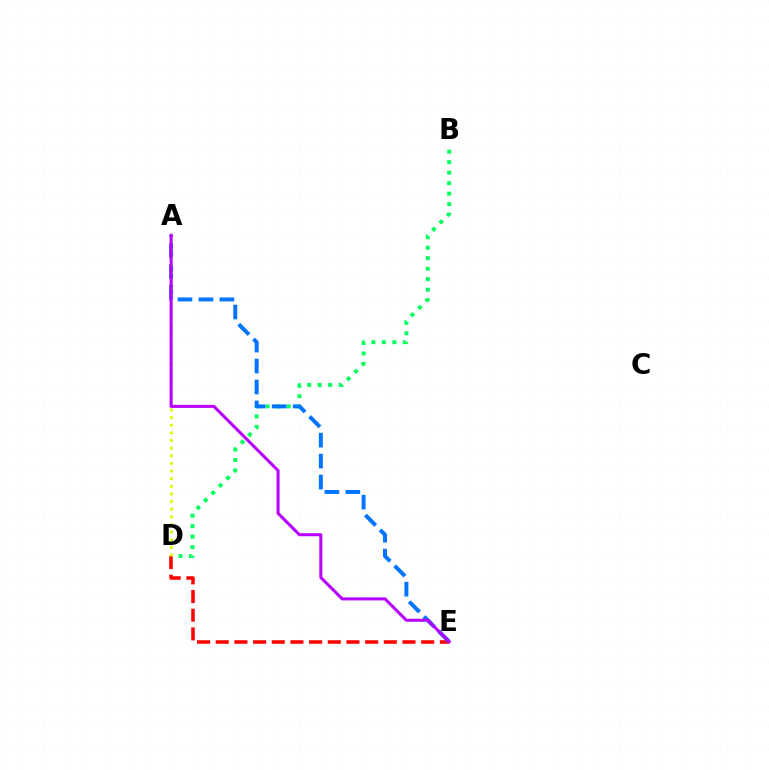{('B', 'D'): [{'color': '#00ff5c', 'line_style': 'dotted', 'thickness': 2.85}], ('D', 'E'): [{'color': '#ff0000', 'line_style': 'dashed', 'thickness': 2.54}], ('A', 'E'): [{'color': '#0074ff', 'line_style': 'dashed', 'thickness': 2.85}, {'color': '#b900ff', 'line_style': 'solid', 'thickness': 2.19}], ('A', 'D'): [{'color': '#d1ff00', 'line_style': 'dotted', 'thickness': 2.08}]}